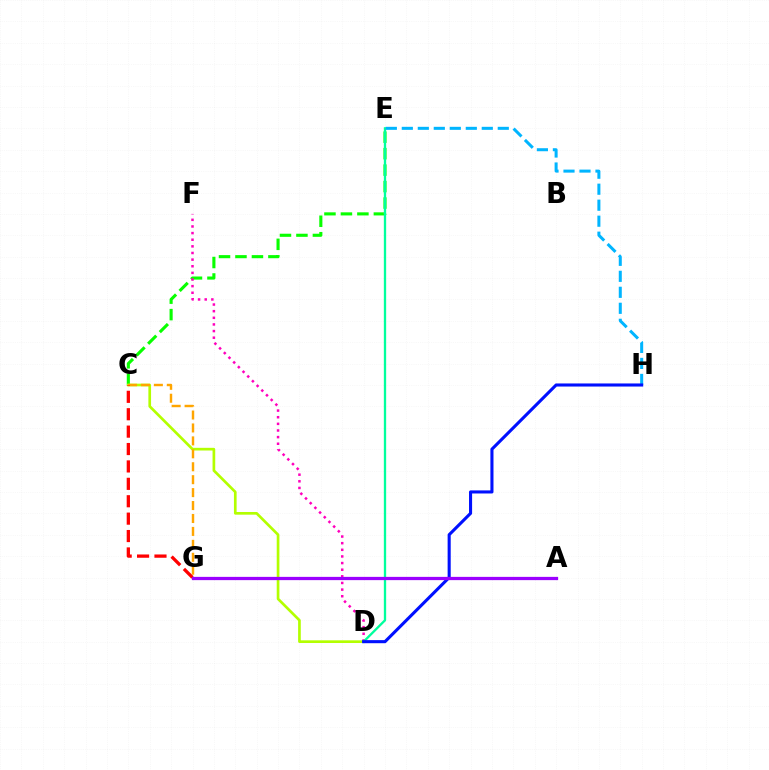{('C', 'E'): [{'color': '#08ff00', 'line_style': 'dashed', 'thickness': 2.24}], ('D', 'F'): [{'color': '#ff00bd', 'line_style': 'dotted', 'thickness': 1.8}], ('D', 'E'): [{'color': '#00ff9d', 'line_style': 'solid', 'thickness': 1.67}], ('C', 'D'): [{'color': '#b3ff00', 'line_style': 'solid', 'thickness': 1.93}], ('C', 'G'): [{'color': '#ffa500', 'line_style': 'dashed', 'thickness': 1.76}, {'color': '#ff0000', 'line_style': 'dashed', 'thickness': 2.36}], ('E', 'H'): [{'color': '#00b5ff', 'line_style': 'dashed', 'thickness': 2.17}], ('D', 'H'): [{'color': '#0010ff', 'line_style': 'solid', 'thickness': 2.22}], ('A', 'G'): [{'color': '#9b00ff', 'line_style': 'solid', 'thickness': 2.35}]}